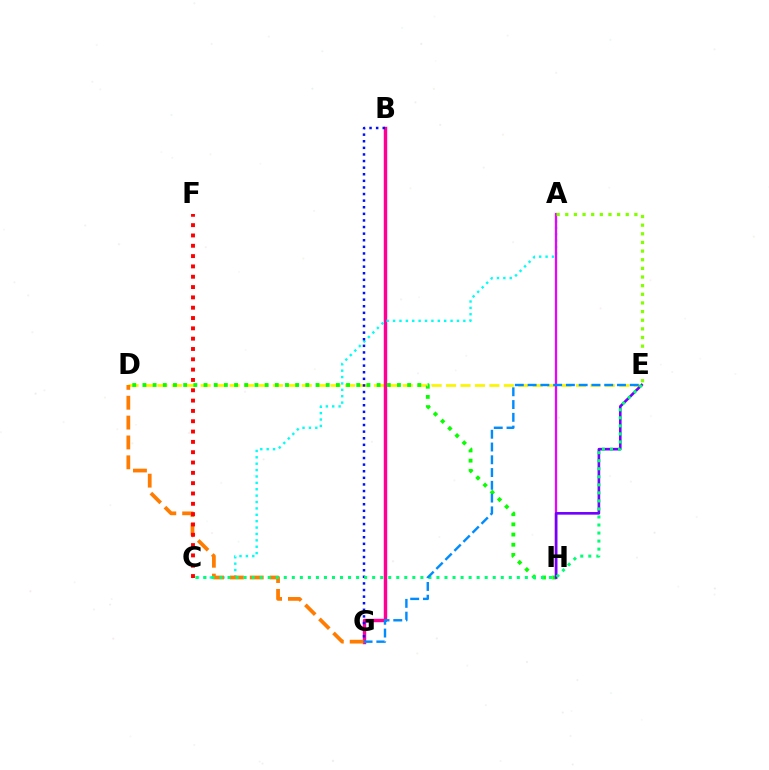{('D', 'E'): [{'color': '#fcf500', 'line_style': 'dashed', 'thickness': 1.96}], ('B', 'G'): [{'color': '#ff0094', 'line_style': 'solid', 'thickness': 2.47}, {'color': '#0010ff', 'line_style': 'dotted', 'thickness': 1.79}], ('A', 'C'): [{'color': '#00fff6', 'line_style': 'dotted', 'thickness': 1.74}], ('A', 'H'): [{'color': '#ee00ff', 'line_style': 'solid', 'thickness': 1.62}], ('D', 'H'): [{'color': '#08ff00', 'line_style': 'dotted', 'thickness': 2.77}], ('A', 'E'): [{'color': '#84ff00', 'line_style': 'dotted', 'thickness': 2.35}], ('D', 'G'): [{'color': '#ff7c00', 'line_style': 'dashed', 'thickness': 2.7}], ('E', 'H'): [{'color': '#7200ff', 'line_style': 'solid', 'thickness': 1.89}], ('C', 'E'): [{'color': '#00ff74', 'line_style': 'dotted', 'thickness': 2.18}], ('E', 'G'): [{'color': '#008cff', 'line_style': 'dashed', 'thickness': 1.73}], ('C', 'F'): [{'color': '#ff0000', 'line_style': 'dotted', 'thickness': 2.8}]}